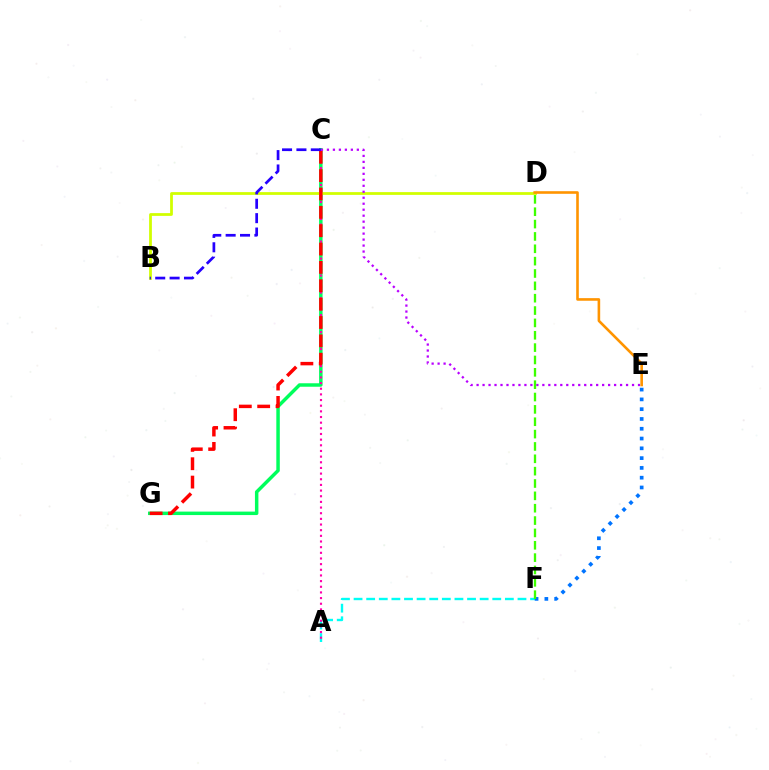{('C', 'G'): [{'color': '#00ff5c', 'line_style': 'solid', 'thickness': 2.5}, {'color': '#ff0000', 'line_style': 'dashed', 'thickness': 2.49}], ('A', 'F'): [{'color': '#00fff6', 'line_style': 'dashed', 'thickness': 1.71}], ('B', 'D'): [{'color': '#d1ff00', 'line_style': 'solid', 'thickness': 1.99}], ('A', 'C'): [{'color': '#ff00ac', 'line_style': 'dotted', 'thickness': 1.54}], ('E', 'F'): [{'color': '#0074ff', 'line_style': 'dotted', 'thickness': 2.66}], ('C', 'E'): [{'color': '#b900ff', 'line_style': 'dotted', 'thickness': 1.62}], ('B', 'C'): [{'color': '#2500ff', 'line_style': 'dashed', 'thickness': 1.95}], ('D', 'E'): [{'color': '#ff9400', 'line_style': 'solid', 'thickness': 1.88}], ('D', 'F'): [{'color': '#3dff00', 'line_style': 'dashed', 'thickness': 1.68}]}